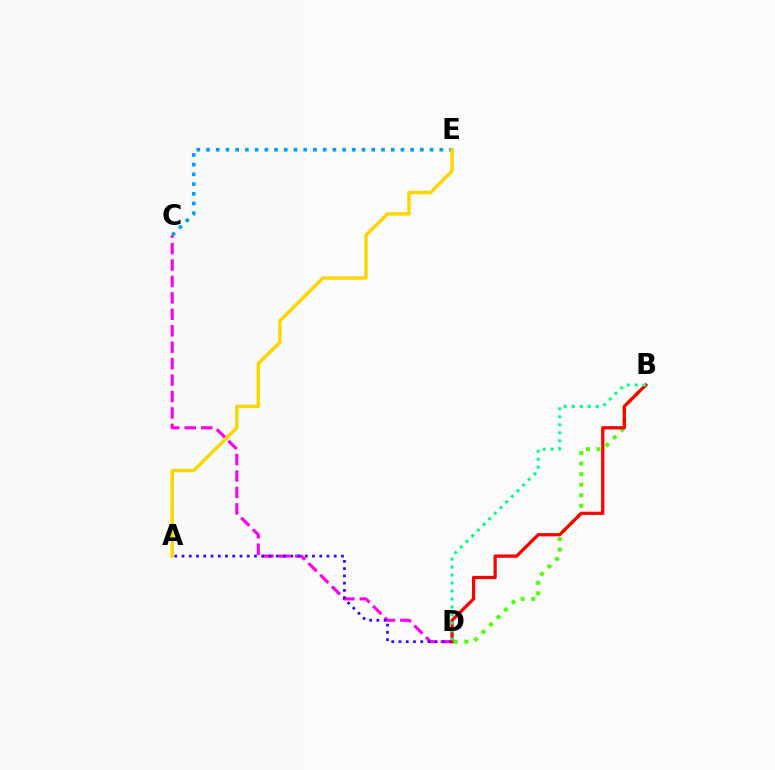{('C', 'E'): [{'color': '#009eff', 'line_style': 'dotted', 'thickness': 2.64}], ('B', 'D'): [{'color': '#4fff00', 'line_style': 'dotted', 'thickness': 2.87}, {'color': '#ff0000', 'line_style': 'solid', 'thickness': 2.34}, {'color': '#00ff86', 'line_style': 'dotted', 'thickness': 2.17}], ('C', 'D'): [{'color': '#ff00ed', 'line_style': 'dashed', 'thickness': 2.23}], ('A', 'D'): [{'color': '#3700ff', 'line_style': 'dotted', 'thickness': 1.97}], ('A', 'E'): [{'color': '#ffd500', 'line_style': 'solid', 'thickness': 2.49}]}